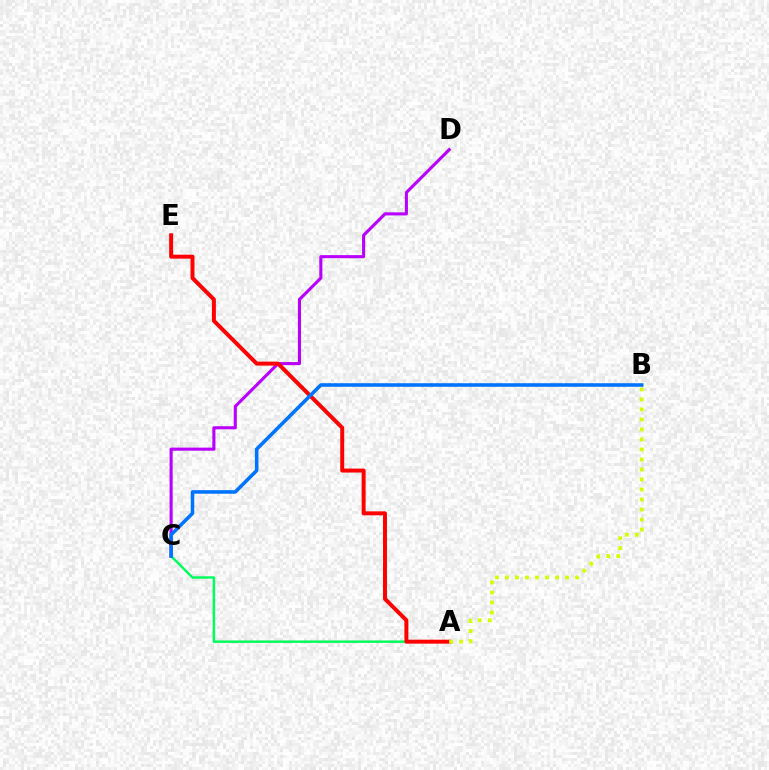{('C', 'D'): [{'color': '#b900ff', 'line_style': 'solid', 'thickness': 2.22}], ('A', 'C'): [{'color': '#00ff5c', 'line_style': 'solid', 'thickness': 1.78}], ('A', 'E'): [{'color': '#ff0000', 'line_style': 'solid', 'thickness': 2.85}], ('A', 'B'): [{'color': '#d1ff00', 'line_style': 'dotted', 'thickness': 2.72}], ('B', 'C'): [{'color': '#0074ff', 'line_style': 'solid', 'thickness': 2.57}]}